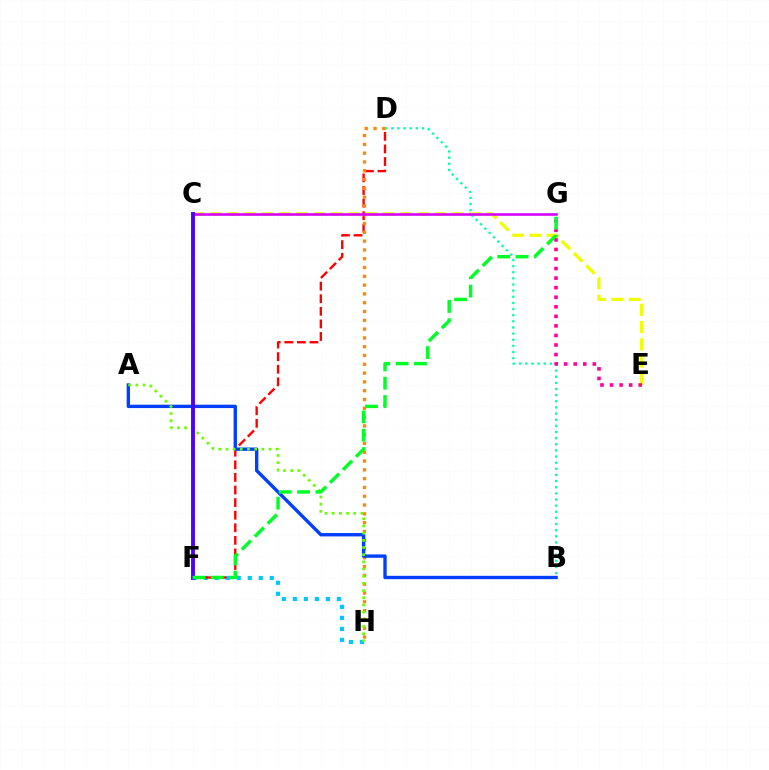{('C', 'E'): [{'color': '#eeff00', 'line_style': 'dashed', 'thickness': 2.35}], ('F', 'H'): [{'color': '#00c7ff', 'line_style': 'dotted', 'thickness': 2.99}], ('B', 'D'): [{'color': '#00ffaf', 'line_style': 'dotted', 'thickness': 1.67}], ('D', 'F'): [{'color': '#ff0000', 'line_style': 'dashed', 'thickness': 1.71}], ('D', 'H'): [{'color': '#ff8800', 'line_style': 'dotted', 'thickness': 2.39}], ('A', 'B'): [{'color': '#003fff', 'line_style': 'solid', 'thickness': 2.42}], ('A', 'H'): [{'color': '#66ff00', 'line_style': 'dotted', 'thickness': 1.95}], ('E', 'G'): [{'color': '#ff00a0', 'line_style': 'dotted', 'thickness': 2.6}], ('C', 'G'): [{'color': '#d600ff', 'line_style': 'solid', 'thickness': 1.87}], ('C', 'F'): [{'color': '#4f00ff', 'line_style': 'solid', 'thickness': 2.8}], ('F', 'G'): [{'color': '#00ff27', 'line_style': 'dashed', 'thickness': 2.49}]}